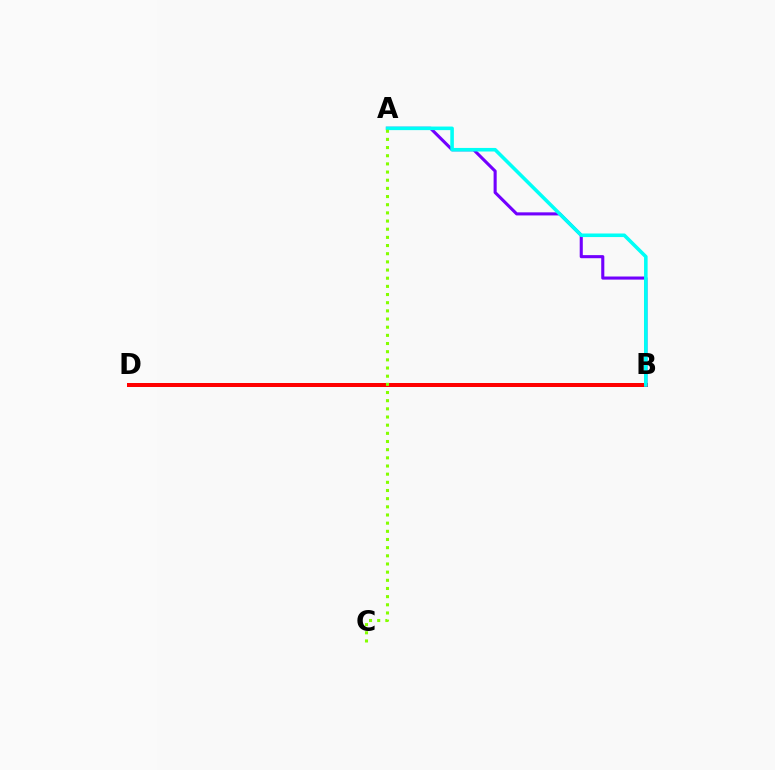{('B', 'D'): [{'color': '#ff0000', 'line_style': 'solid', 'thickness': 2.88}], ('A', 'B'): [{'color': '#7200ff', 'line_style': 'solid', 'thickness': 2.22}, {'color': '#00fff6', 'line_style': 'solid', 'thickness': 2.57}], ('A', 'C'): [{'color': '#84ff00', 'line_style': 'dotted', 'thickness': 2.22}]}